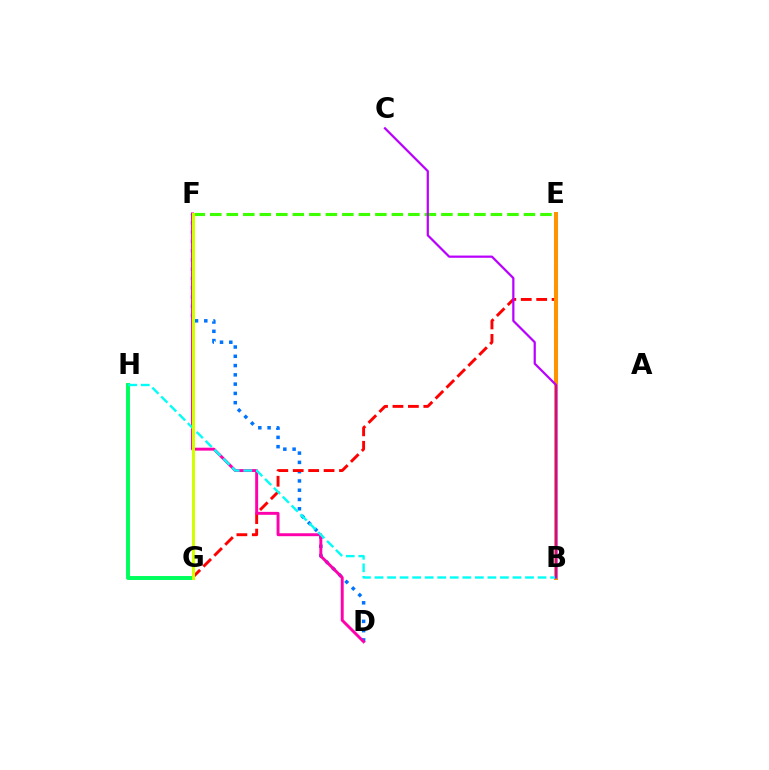{('B', 'E'): [{'color': '#2500ff', 'line_style': 'dashed', 'thickness': 2.9}, {'color': '#ff9400', 'line_style': 'solid', 'thickness': 2.89}], ('D', 'F'): [{'color': '#0074ff', 'line_style': 'dotted', 'thickness': 2.52}, {'color': '#ff00ac', 'line_style': 'solid', 'thickness': 2.11}], ('E', 'G'): [{'color': '#ff0000', 'line_style': 'dashed', 'thickness': 2.1}], ('E', 'F'): [{'color': '#3dff00', 'line_style': 'dashed', 'thickness': 2.24}], ('G', 'H'): [{'color': '#00ff5c', 'line_style': 'solid', 'thickness': 2.83}], ('B', 'H'): [{'color': '#00fff6', 'line_style': 'dashed', 'thickness': 1.7}], ('F', 'G'): [{'color': '#d1ff00', 'line_style': 'solid', 'thickness': 2.19}], ('B', 'C'): [{'color': '#b900ff', 'line_style': 'solid', 'thickness': 1.6}]}